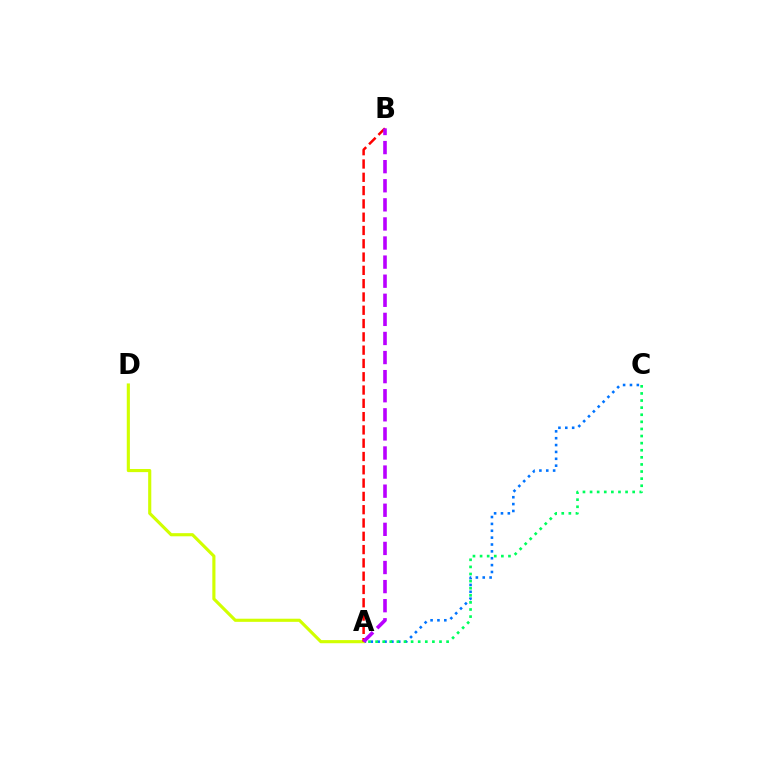{('A', 'C'): [{'color': '#0074ff', 'line_style': 'dotted', 'thickness': 1.87}, {'color': '#00ff5c', 'line_style': 'dotted', 'thickness': 1.93}], ('A', 'D'): [{'color': '#d1ff00', 'line_style': 'solid', 'thickness': 2.25}], ('A', 'B'): [{'color': '#ff0000', 'line_style': 'dashed', 'thickness': 1.81}, {'color': '#b900ff', 'line_style': 'dashed', 'thickness': 2.59}]}